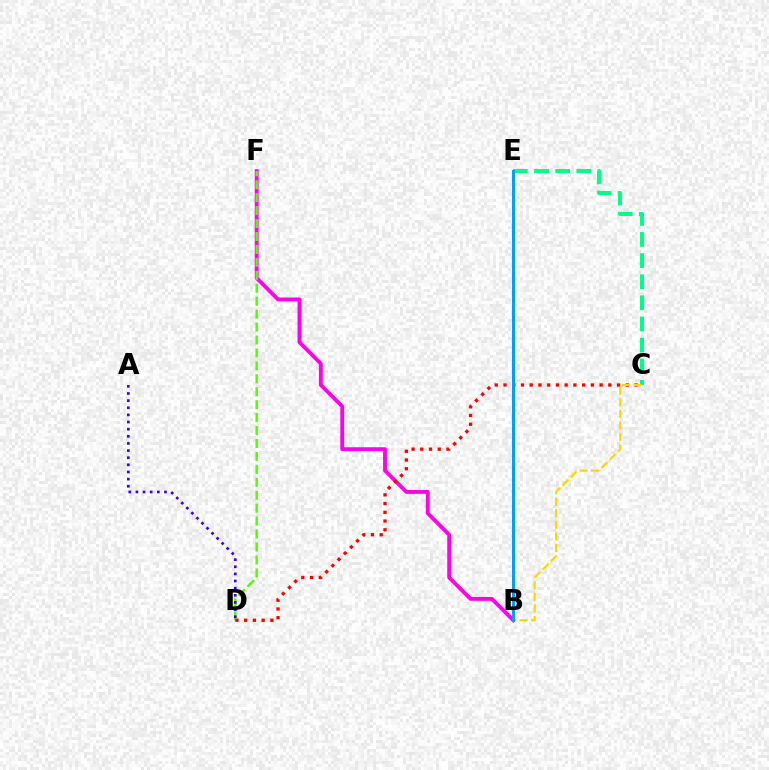{('B', 'F'): [{'color': '#ff00ed', 'line_style': 'solid', 'thickness': 2.77}], ('D', 'F'): [{'color': '#4fff00', 'line_style': 'dashed', 'thickness': 1.76}], ('C', 'D'): [{'color': '#ff0000', 'line_style': 'dotted', 'thickness': 2.37}], ('C', 'E'): [{'color': '#00ff86', 'line_style': 'dashed', 'thickness': 2.87}], ('B', 'C'): [{'color': '#ffd500', 'line_style': 'dashed', 'thickness': 1.57}], ('B', 'E'): [{'color': '#009eff', 'line_style': 'solid', 'thickness': 2.15}], ('A', 'D'): [{'color': '#3700ff', 'line_style': 'dotted', 'thickness': 1.94}]}